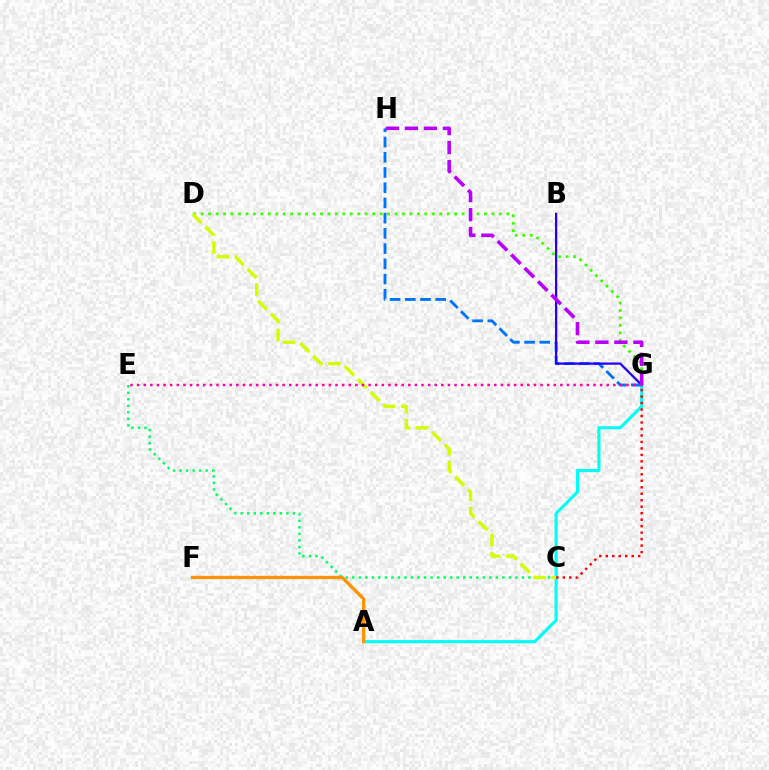{('G', 'H'): [{'color': '#0074ff', 'line_style': 'dashed', 'thickness': 2.07}, {'color': '#b900ff', 'line_style': 'dashed', 'thickness': 2.58}], ('A', 'G'): [{'color': '#00fff6', 'line_style': 'solid', 'thickness': 2.26}], ('C', 'E'): [{'color': '#00ff5c', 'line_style': 'dotted', 'thickness': 1.77}], ('C', 'G'): [{'color': '#ff0000', 'line_style': 'dotted', 'thickness': 1.76}], ('A', 'F'): [{'color': '#ff9400', 'line_style': 'solid', 'thickness': 2.4}], ('B', 'G'): [{'color': '#2500ff', 'line_style': 'solid', 'thickness': 1.63}], ('D', 'G'): [{'color': '#3dff00', 'line_style': 'dotted', 'thickness': 2.03}], ('C', 'D'): [{'color': '#d1ff00', 'line_style': 'dashed', 'thickness': 2.46}], ('E', 'G'): [{'color': '#ff00ac', 'line_style': 'dotted', 'thickness': 1.8}]}